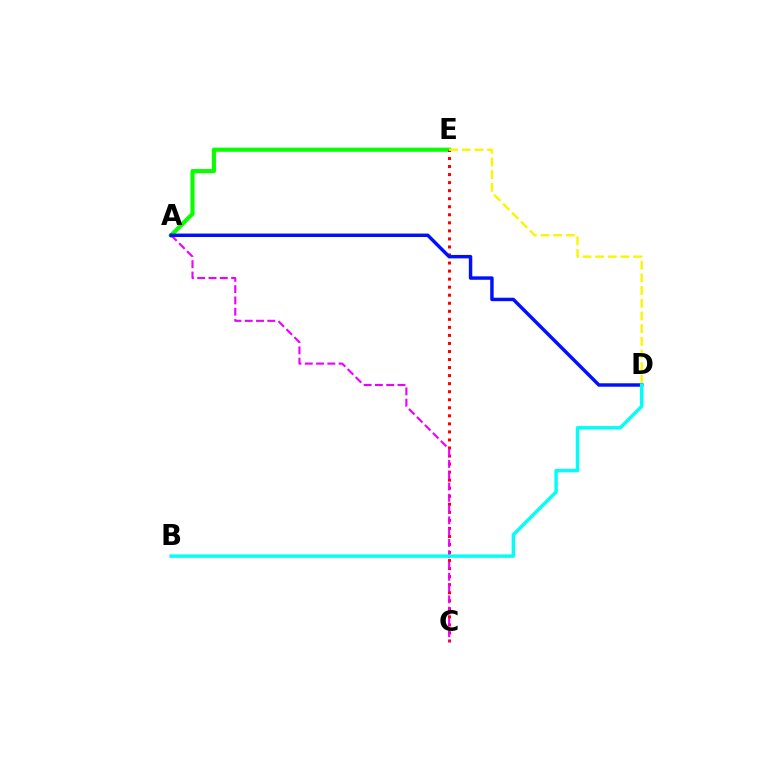{('A', 'E'): [{'color': '#08ff00', 'line_style': 'solid', 'thickness': 2.96}], ('C', 'E'): [{'color': '#ff0000', 'line_style': 'dotted', 'thickness': 2.18}], ('D', 'E'): [{'color': '#fcf500', 'line_style': 'dashed', 'thickness': 1.72}], ('A', 'C'): [{'color': '#ee00ff', 'line_style': 'dashed', 'thickness': 1.53}], ('A', 'D'): [{'color': '#0010ff', 'line_style': 'solid', 'thickness': 2.48}], ('B', 'D'): [{'color': '#00fff6', 'line_style': 'solid', 'thickness': 2.47}]}